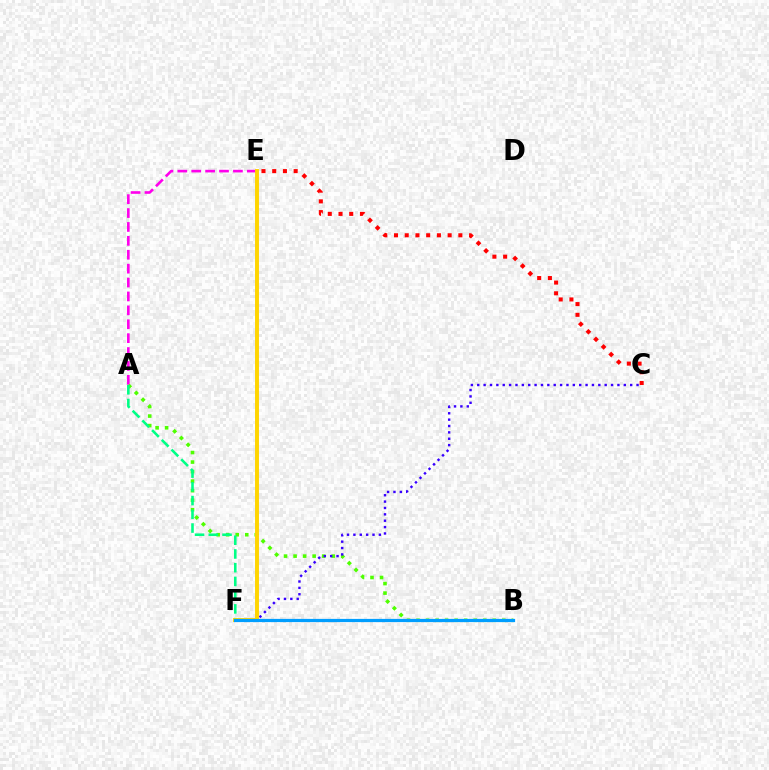{('C', 'E'): [{'color': '#ff0000', 'line_style': 'dotted', 'thickness': 2.91}], ('A', 'E'): [{'color': '#ff00ed', 'line_style': 'dashed', 'thickness': 1.89}], ('A', 'B'): [{'color': '#4fff00', 'line_style': 'dotted', 'thickness': 2.59}], ('A', 'F'): [{'color': '#00ff86', 'line_style': 'dashed', 'thickness': 1.87}], ('C', 'F'): [{'color': '#3700ff', 'line_style': 'dotted', 'thickness': 1.73}], ('E', 'F'): [{'color': '#ffd500', 'line_style': 'solid', 'thickness': 2.83}], ('B', 'F'): [{'color': '#009eff', 'line_style': 'solid', 'thickness': 2.32}]}